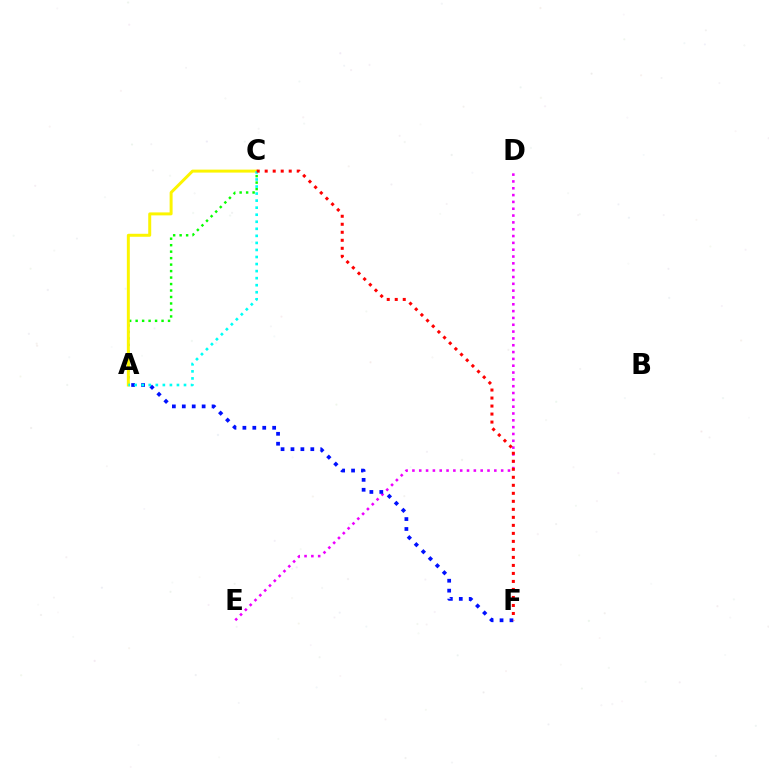{('D', 'E'): [{'color': '#ee00ff', 'line_style': 'dotted', 'thickness': 1.85}], ('A', 'C'): [{'color': '#08ff00', 'line_style': 'dotted', 'thickness': 1.76}, {'color': '#fcf500', 'line_style': 'solid', 'thickness': 2.14}, {'color': '#00fff6', 'line_style': 'dotted', 'thickness': 1.91}], ('A', 'F'): [{'color': '#0010ff', 'line_style': 'dotted', 'thickness': 2.7}], ('C', 'F'): [{'color': '#ff0000', 'line_style': 'dotted', 'thickness': 2.18}]}